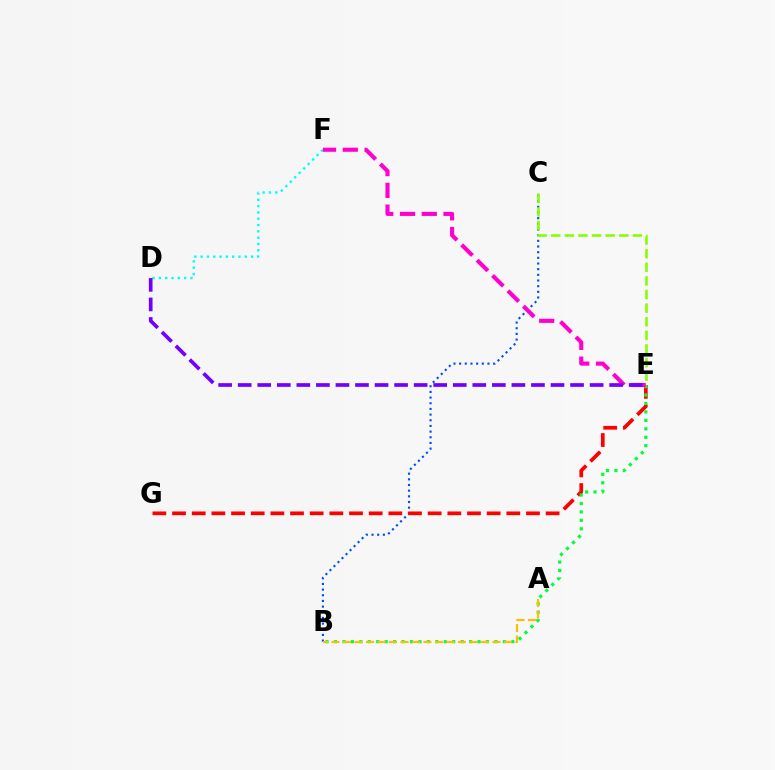{('B', 'C'): [{'color': '#004bff', 'line_style': 'dotted', 'thickness': 1.54}], ('C', 'E'): [{'color': '#84ff00', 'line_style': 'dashed', 'thickness': 1.85}], ('E', 'G'): [{'color': '#ff0000', 'line_style': 'dashed', 'thickness': 2.67}], ('B', 'E'): [{'color': '#00ff39', 'line_style': 'dotted', 'thickness': 2.29}], ('D', 'F'): [{'color': '#00fff6', 'line_style': 'dotted', 'thickness': 1.71}], ('E', 'F'): [{'color': '#ff00cf', 'line_style': 'dashed', 'thickness': 2.96}], ('A', 'B'): [{'color': '#ffbd00', 'line_style': 'dashed', 'thickness': 1.56}], ('D', 'E'): [{'color': '#7200ff', 'line_style': 'dashed', 'thickness': 2.66}]}